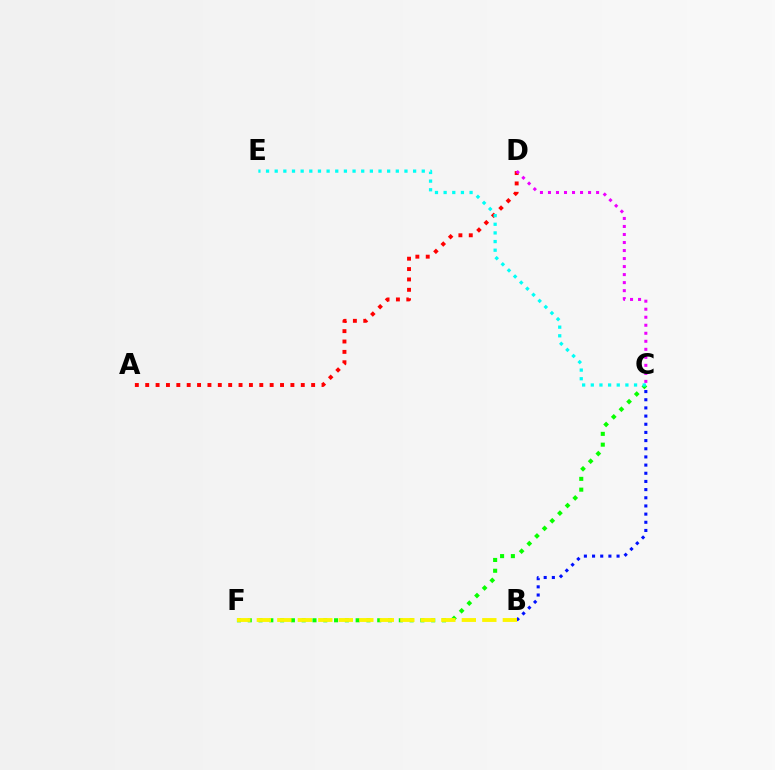{('A', 'D'): [{'color': '#ff0000', 'line_style': 'dotted', 'thickness': 2.82}], ('B', 'C'): [{'color': '#0010ff', 'line_style': 'dotted', 'thickness': 2.22}], ('C', 'F'): [{'color': '#08ff00', 'line_style': 'dotted', 'thickness': 2.93}], ('C', 'E'): [{'color': '#00fff6', 'line_style': 'dotted', 'thickness': 2.35}], ('B', 'F'): [{'color': '#fcf500', 'line_style': 'dashed', 'thickness': 2.78}], ('C', 'D'): [{'color': '#ee00ff', 'line_style': 'dotted', 'thickness': 2.18}]}